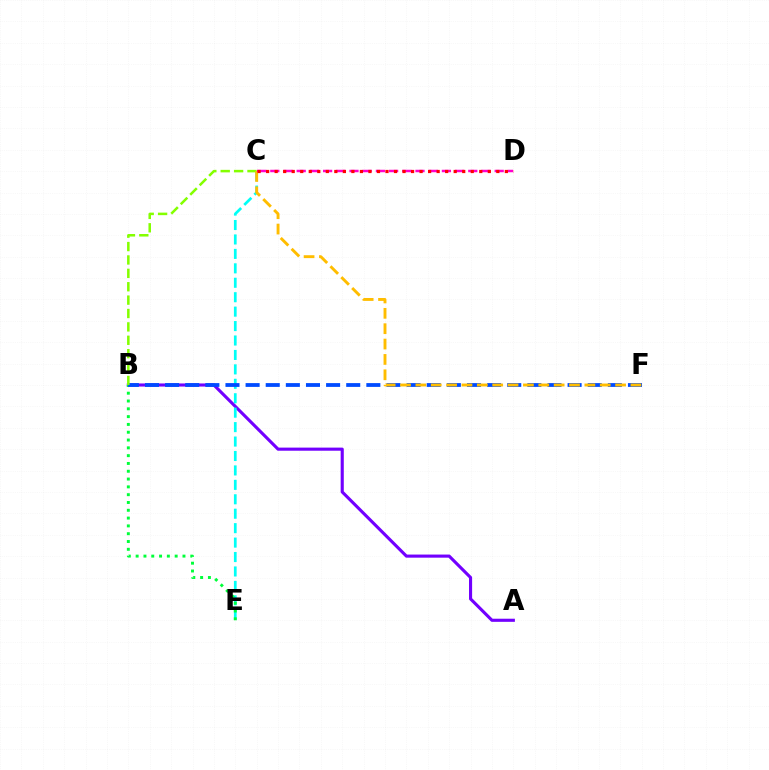{('A', 'B'): [{'color': '#7200ff', 'line_style': 'solid', 'thickness': 2.24}], ('C', 'E'): [{'color': '#00fff6', 'line_style': 'dashed', 'thickness': 1.96}], ('B', 'E'): [{'color': '#00ff39', 'line_style': 'dotted', 'thickness': 2.12}], ('B', 'F'): [{'color': '#004bff', 'line_style': 'dashed', 'thickness': 2.73}], ('B', 'C'): [{'color': '#84ff00', 'line_style': 'dashed', 'thickness': 1.82}], ('C', 'F'): [{'color': '#ffbd00', 'line_style': 'dashed', 'thickness': 2.09}], ('C', 'D'): [{'color': '#ff00cf', 'line_style': 'dashed', 'thickness': 1.79}, {'color': '#ff0000', 'line_style': 'dotted', 'thickness': 2.32}]}